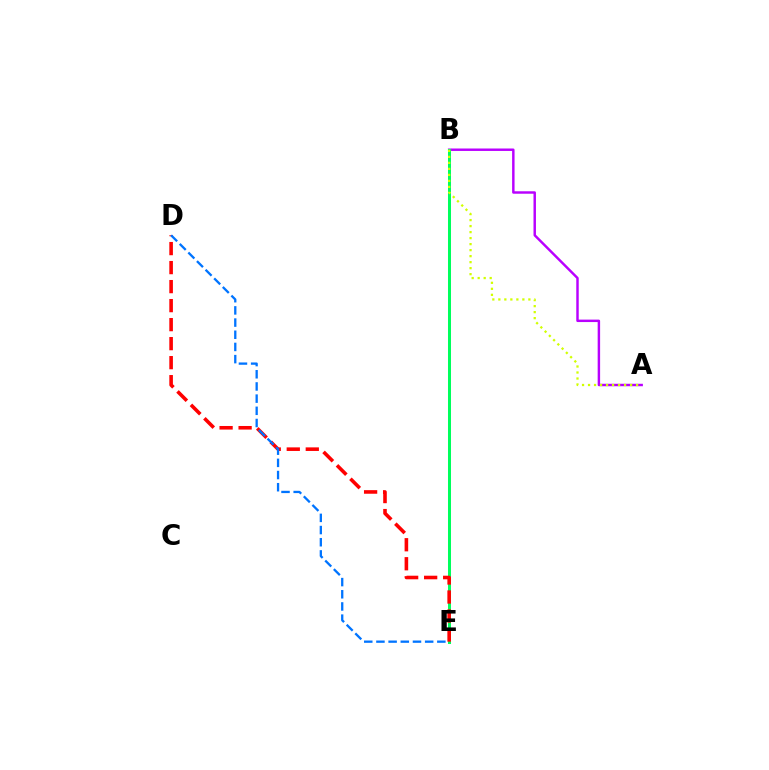{('A', 'B'): [{'color': '#b900ff', 'line_style': 'solid', 'thickness': 1.77}, {'color': '#d1ff00', 'line_style': 'dotted', 'thickness': 1.63}], ('B', 'E'): [{'color': '#00ff5c', 'line_style': 'solid', 'thickness': 2.16}], ('D', 'E'): [{'color': '#ff0000', 'line_style': 'dashed', 'thickness': 2.58}, {'color': '#0074ff', 'line_style': 'dashed', 'thickness': 1.65}]}